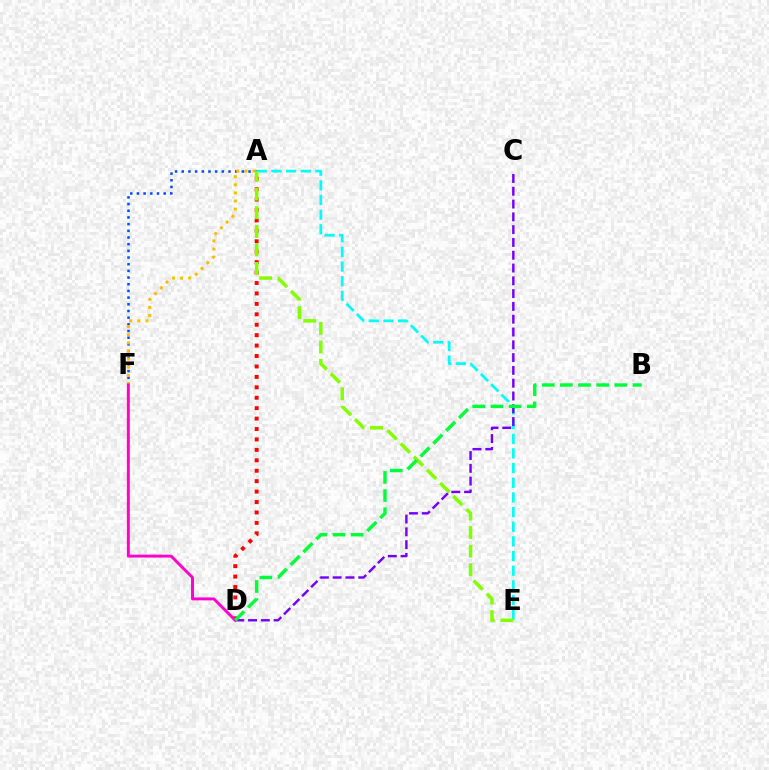{('A', 'F'): [{'color': '#004bff', 'line_style': 'dotted', 'thickness': 1.82}, {'color': '#ffbd00', 'line_style': 'dotted', 'thickness': 2.21}], ('A', 'D'): [{'color': '#ff0000', 'line_style': 'dotted', 'thickness': 2.83}], ('A', 'E'): [{'color': '#00fff6', 'line_style': 'dashed', 'thickness': 1.99}, {'color': '#84ff00', 'line_style': 'dashed', 'thickness': 2.52}], ('C', 'D'): [{'color': '#7200ff', 'line_style': 'dashed', 'thickness': 1.74}], ('D', 'F'): [{'color': '#ff00cf', 'line_style': 'solid', 'thickness': 2.11}], ('B', 'D'): [{'color': '#00ff39', 'line_style': 'dashed', 'thickness': 2.47}]}